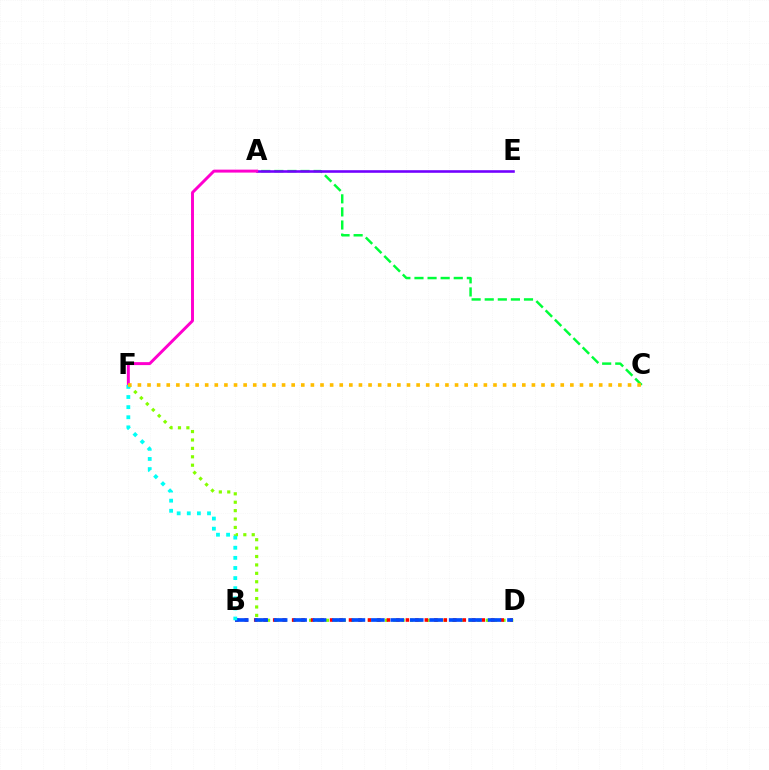{('D', 'F'): [{'color': '#84ff00', 'line_style': 'dotted', 'thickness': 2.28}], ('A', 'C'): [{'color': '#00ff39', 'line_style': 'dashed', 'thickness': 1.78}], ('A', 'E'): [{'color': '#7200ff', 'line_style': 'solid', 'thickness': 1.86}], ('A', 'F'): [{'color': '#ff00cf', 'line_style': 'solid', 'thickness': 2.13}], ('B', 'D'): [{'color': '#ff0000', 'line_style': 'dotted', 'thickness': 2.58}, {'color': '#004bff', 'line_style': 'dashed', 'thickness': 2.64}], ('B', 'F'): [{'color': '#00fff6', 'line_style': 'dotted', 'thickness': 2.75}], ('C', 'F'): [{'color': '#ffbd00', 'line_style': 'dotted', 'thickness': 2.61}]}